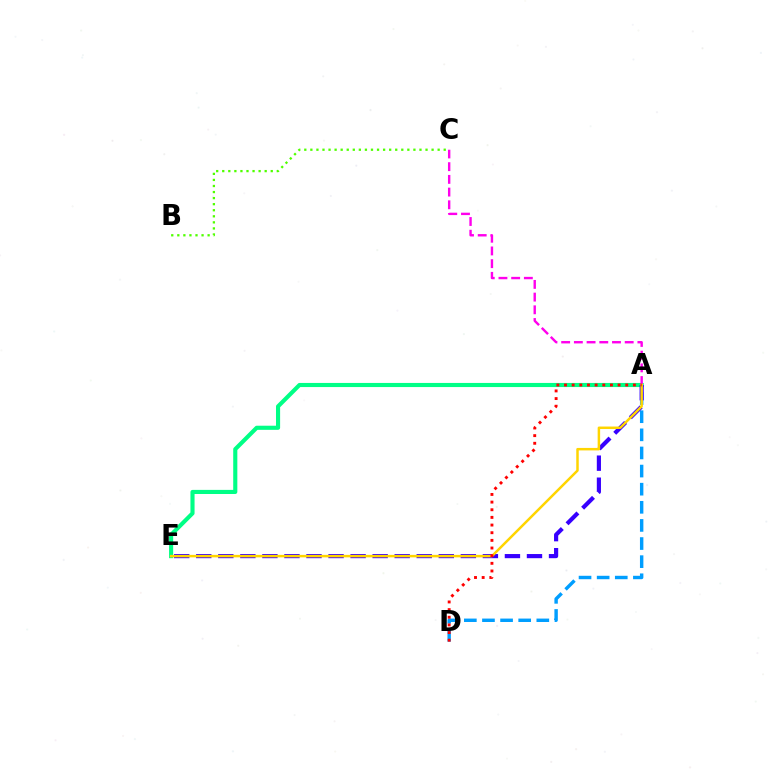{('A', 'E'): [{'color': '#00ff86', 'line_style': 'solid', 'thickness': 2.96}, {'color': '#3700ff', 'line_style': 'dashed', 'thickness': 3.0}, {'color': '#ffd500', 'line_style': 'solid', 'thickness': 1.79}], ('A', 'D'): [{'color': '#009eff', 'line_style': 'dashed', 'thickness': 2.46}, {'color': '#ff0000', 'line_style': 'dotted', 'thickness': 2.08}], ('A', 'C'): [{'color': '#ff00ed', 'line_style': 'dashed', 'thickness': 1.73}], ('B', 'C'): [{'color': '#4fff00', 'line_style': 'dotted', 'thickness': 1.65}]}